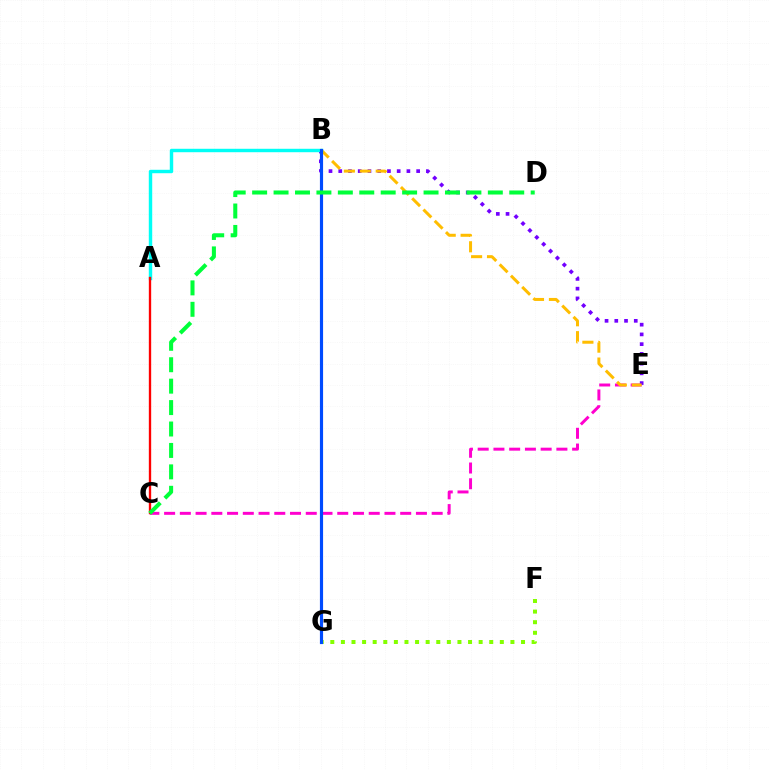{('C', 'E'): [{'color': '#ff00cf', 'line_style': 'dashed', 'thickness': 2.14}], ('B', 'E'): [{'color': '#7200ff', 'line_style': 'dotted', 'thickness': 2.65}, {'color': '#ffbd00', 'line_style': 'dashed', 'thickness': 2.16}], ('A', 'B'): [{'color': '#00fff6', 'line_style': 'solid', 'thickness': 2.47}], ('F', 'G'): [{'color': '#84ff00', 'line_style': 'dotted', 'thickness': 2.88}], ('A', 'C'): [{'color': '#ff0000', 'line_style': 'solid', 'thickness': 1.69}], ('B', 'G'): [{'color': '#004bff', 'line_style': 'solid', 'thickness': 2.27}], ('C', 'D'): [{'color': '#00ff39', 'line_style': 'dashed', 'thickness': 2.91}]}